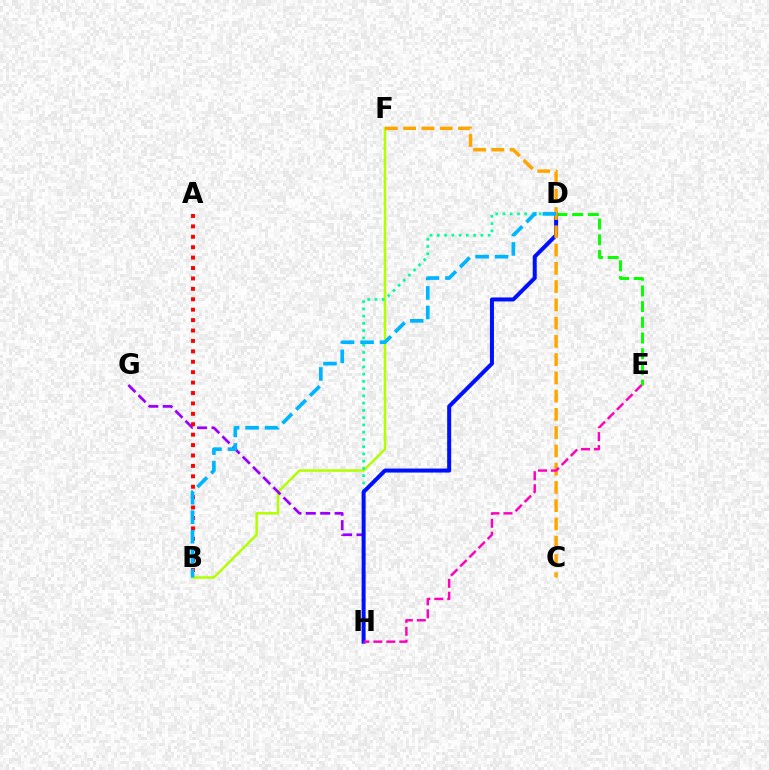{('B', 'F'): [{'color': '#b3ff00', 'line_style': 'solid', 'thickness': 1.81}], ('D', 'E'): [{'color': '#08ff00', 'line_style': 'dashed', 'thickness': 2.13}], ('G', 'H'): [{'color': '#9b00ff', 'line_style': 'dashed', 'thickness': 1.96}], ('D', 'H'): [{'color': '#00ff9d', 'line_style': 'dotted', 'thickness': 1.97}, {'color': '#0010ff', 'line_style': 'solid', 'thickness': 2.89}], ('A', 'B'): [{'color': '#ff0000', 'line_style': 'dotted', 'thickness': 2.83}], ('C', 'F'): [{'color': '#ffa500', 'line_style': 'dashed', 'thickness': 2.48}], ('E', 'H'): [{'color': '#ff00bd', 'line_style': 'dashed', 'thickness': 1.76}], ('B', 'D'): [{'color': '#00b5ff', 'line_style': 'dashed', 'thickness': 2.65}]}